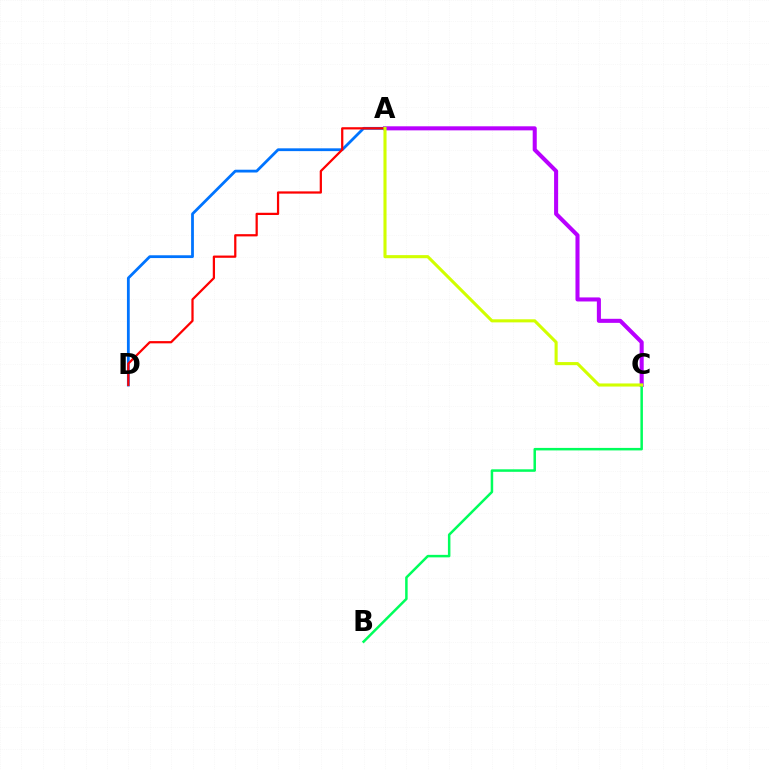{('A', 'C'): [{'color': '#b900ff', 'line_style': 'solid', 'thickness': 2.92}, {'color': '#d1ff00', 'line_style': 'solid', 'thickness': 2.23}], ('A', 'D'): [{'color': '#0074ff', 'line_style': 'solid', 'thickness': 2.01}, {'color': '#ff0000', 'line_style': 'solid', 'thickness': 1.61}], ('B', 'C'): [{'color': '#00ff5c', 'line_style': 'solid', 'thickness': 1.8}]}